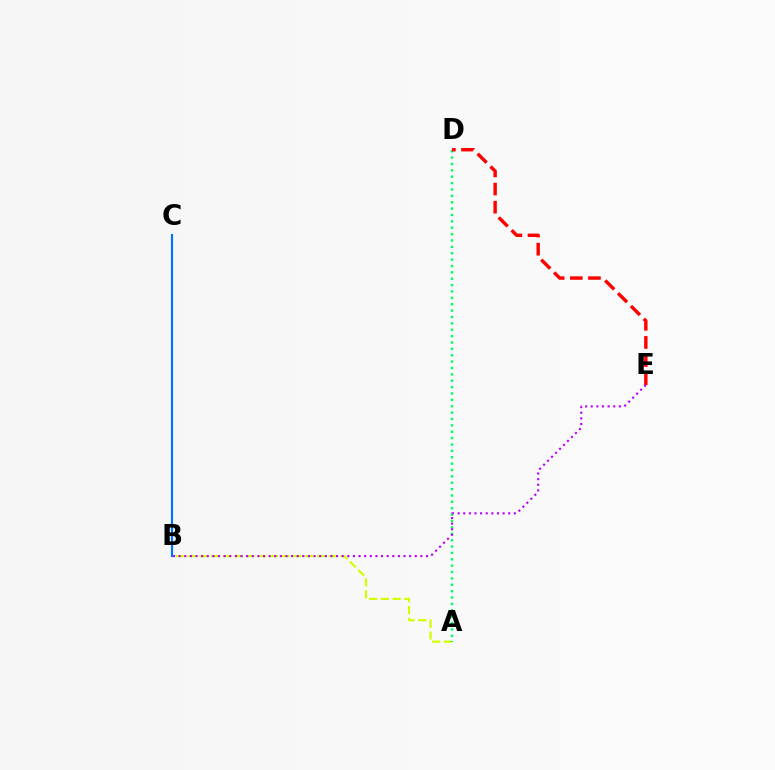{('A', 'B'): [{'color': '#d1ff00', 'line_style': 'dashed', 'thickness': 1.6}], ('A', 'D'): [{'color': '#00ff5c', 'line_style': 'dotted', 'thickness': 1.73}], ('B', 'C'): [{'color': '#0074ff', 'line_style': 'solid', 'thickness': 1.56}], ('D', 'E'): [{'color': '#ff0000', 'line_style': 'dashed', 'thickness': 2.46}], ('B', 'E'): [{'color': '#b900ff', 'line_style': 'dotted', 'thickness': 1.53}]}